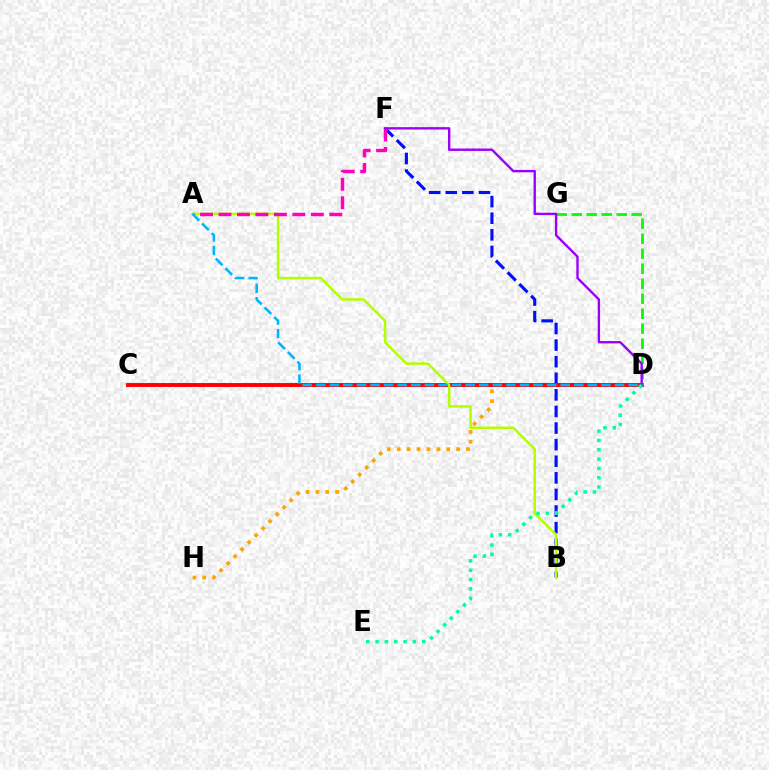{('D', 'H'): [{'color': '#ffa500', 'line_style': 'dotted', 'thickness': 2.69}], ('B', 'F'): [{'color': '#0010ff', 'line_style': 'dashed', 'thickness': 2.25}], ('C', 'D'): [{'color': '#ff0000', 'line_style': 'solid', 'thickness': 2.82}], ('A', 'B'): [{'color': '#b3ff00', 'line_style': 'solid', 'thickness': 1.8}], ('D', 'G'): [{'color': '#08ff00', 'line_style': 'dashed', 'thickness': 2.04}], ('A', 'F'): [{'color': '#ff00bd', 'line_style': 'dashed', 'thickness': 2.51}], ('D', 'F'): [{'color': '#9b00ff', 'line_style': 'solid', 'thickness': 1.71}], ('D', 'E'): [{'color': '#00ff9d', 'line_style': 'dotted', 'thickness': 2.53}], ('A', 'D'): [{'color': '#00b5ff', 'line_style': 'dashed', 'thickness': 1.85}]}